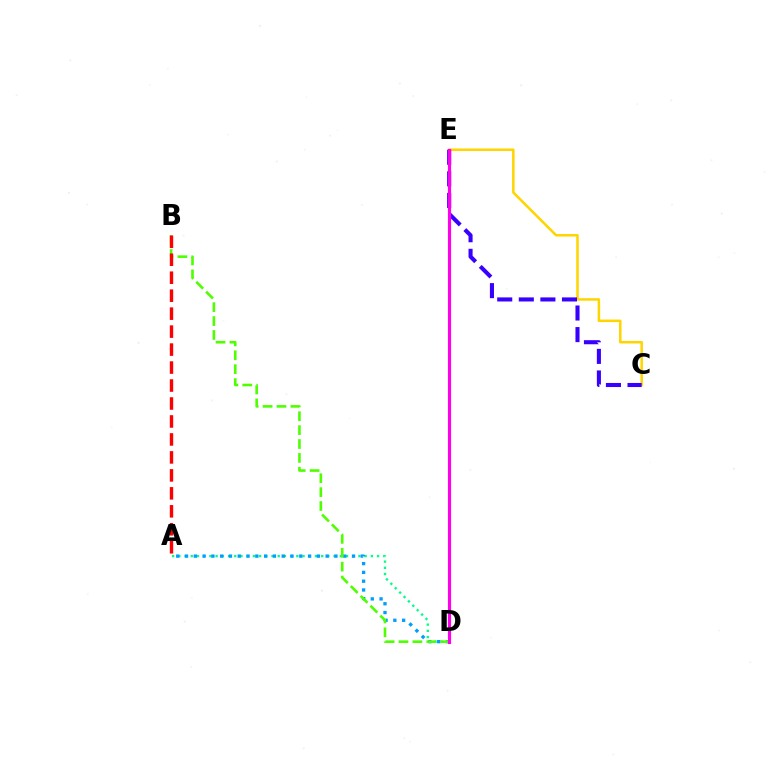{('C', 'E'): [{'color': '#ffd500', 'line_style': 'solid', 'thickness': 1.82}, {'color': '#3700ff', 'line_style': 'dashed', 'thickness': 2.93}], ('A', 'D'): [{'color': '#00ff86', 'line_style': 'dotted', 'thickness': 1.69}, {'color': '#009eff', 'line_style': 'dotted', 'thickness': 2.39}], ('B', 'D'): [{'color': '#4fff00', 'line_style': 'dashed', 'thickness': 1.89}], ('A', 'B'): [{'color': '#ff0000', 'line_style': 'dashed', 'thickness': 2.44}], ('D', 'E'): [{'color': '#ff00ed', 'line_style': 'solid', 'thickness': 2.26}]}